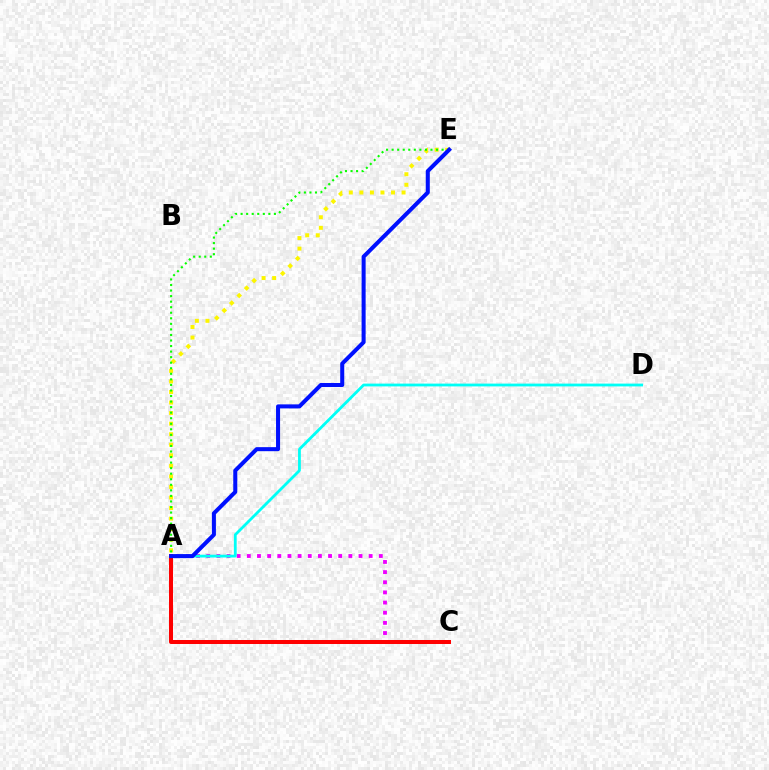{('A', 'C'): [{'color': '#ee00ff', 'line_style': 'dotted', 'thickness': 2.76}, {'color': '#ff0000', 'line_style': 'solid', 'thickness': 2.89}], ('A', 'E'): [{'color': '#fcf500', 'line_style': 'dotted', 'thickness': 2.87}, {'color': '#08ff00', 'line_style': 'dotted', 'thickness': 1.51}, {'color': '#0010ff', 'line_style': 'solid', 'thickness': 2.91}], ('A', 'D'): [{'color': '#00fff6', 'line_style': 'solid', 'thickness': 2.02}]}